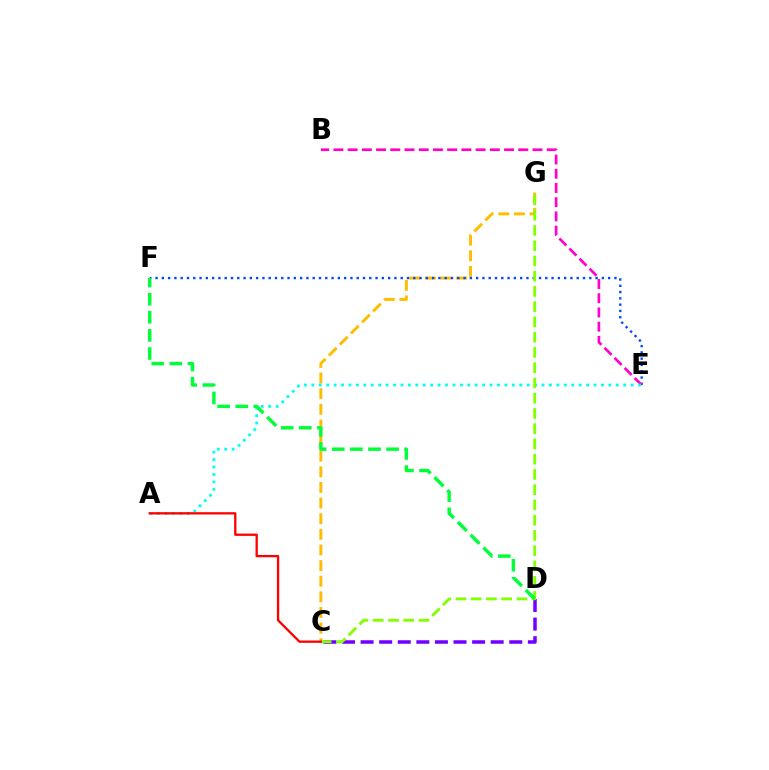{('C', 'G'): [{'color': '#ffbd00', 'line_style': 'dashed', 'thickness': 2.12}, {'color': '#84ff00', 'line_style': 'dashed', 'thickness': 2.07}], ('C', 'D'): [{'color': '#7200ff', 'line_style': 'dashed', 'thickness': 2.52}], ('E', 'F'): [{'color': '#004bff', 'line_style': 'dotted', 'thickness': 1.71}], ('B', 'E'): [{'color': '#ff00cf', 'line_style': 'dashed', 'thickness': 1.93}], ('A', 'E'): [{'color': '#00fff6', 'line_style': 'dotted', 'thickness': 2.02}], ('A', 'C'): [{'color': '#ff0000', 'line_style': 'solid', 'thickness': 1.67}], ('D', 'F'): [{'color': '#00ff39', 'line_style': 'dashed', 'thickness': 2.46}]}